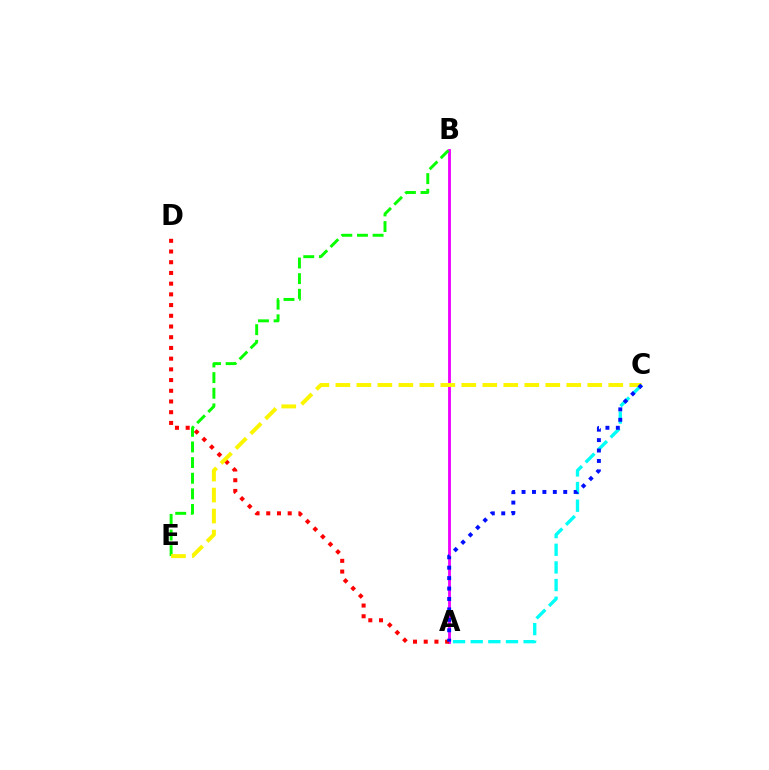{('A', 'B'): [{'color': '#ee00ff', 'line_style': 'solid', 'thickness': 2.05}], ('A', 'D'): [{'color': '#ff0000', 'line_style': 'dotted', 'thickness': 2.91}], ('B', 'E'): [{'color': '#08ff00', 'line_style': 'dashed', 'thickness': 2.12}], ('C', 'E'): [{'color': '#fcf500', 'line_style': 'dashed', 'thickness': 2.85}], ('A', 'C'): [{'color': '#00fff6', 'line_style': 'dashed', 'thickness': 2.4}, {'color': '#0010ff', 'line_style': 'dotted', 'thickness': 2.83}]}